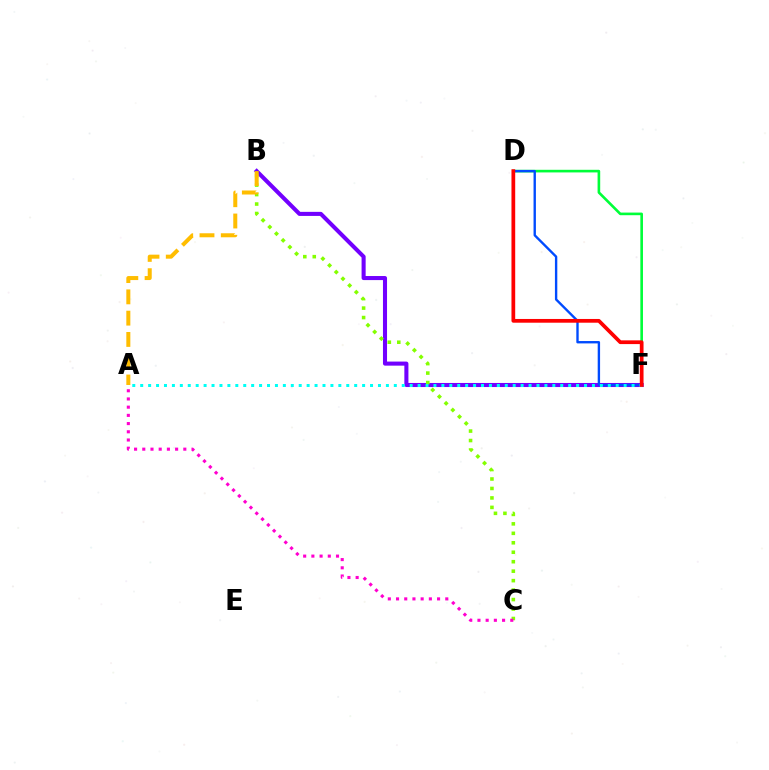{('D', 'F'): [{'color': '#00ff39', 'line_style': 'solid', 'thickness': 1.89}, {'color': '#004bff', 'line_style': 'solid', 'thickness': 1.71}, {'color': '#ff0000', 'line_style': 'solid', 'thickness': 2.69}], ('B', 'F'): [{'color': '#7200ff', 'line_style': 'solid', 'thickness': 2.93}], ('B', 'C'): [{'color': '#84ff00', 'line_style': 'dotted', 'thickness': 2.57}], ('A', 'F'): [{'color': '#00fff6', 'line_style': 'dotted', 'thickness': 2.15}], ('A', 'B'): [{'color': '#ffbd00', 'line_style': 'dashed', 'thickness': 2.89}], ('A', 'C'): [{'color': '#ff00cf', 'line_style': 'dotted', 'thickness': 2.23}]}